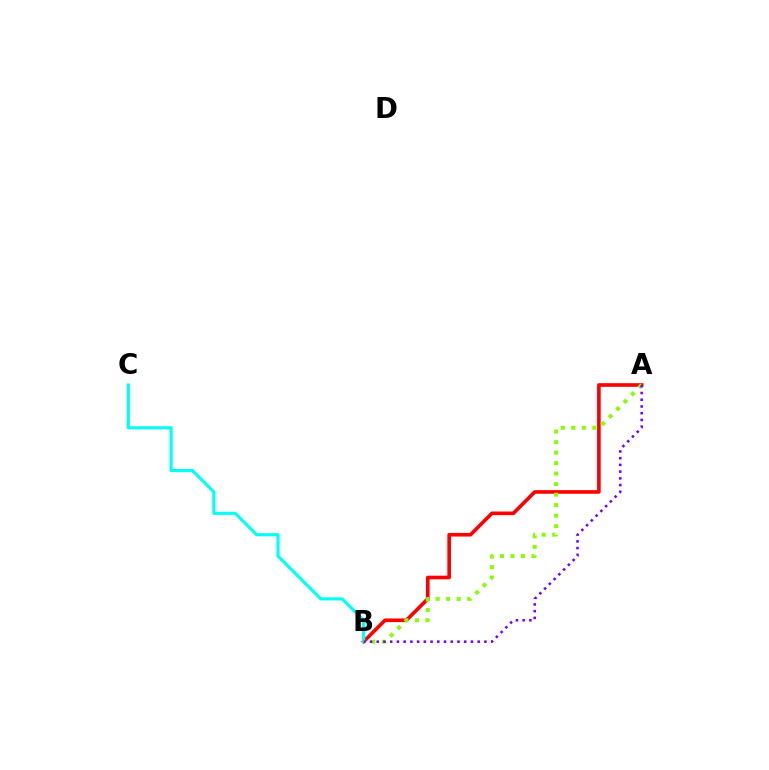{('A', 'B'): [{'color': '#ff0000', 'line_style': 'solid', 'thickness': 2.62}, {'color': '#84ff00', 'line_style': 'dotted', 'thickness': 2.86}, {'color': '#7200ff', 'line_style': 'dotted', 'thickness': 1.83}], ('B', 'C'): [{'color': '#00fff6', 'line_style': 'solid', 'thickness': 2.24}]}